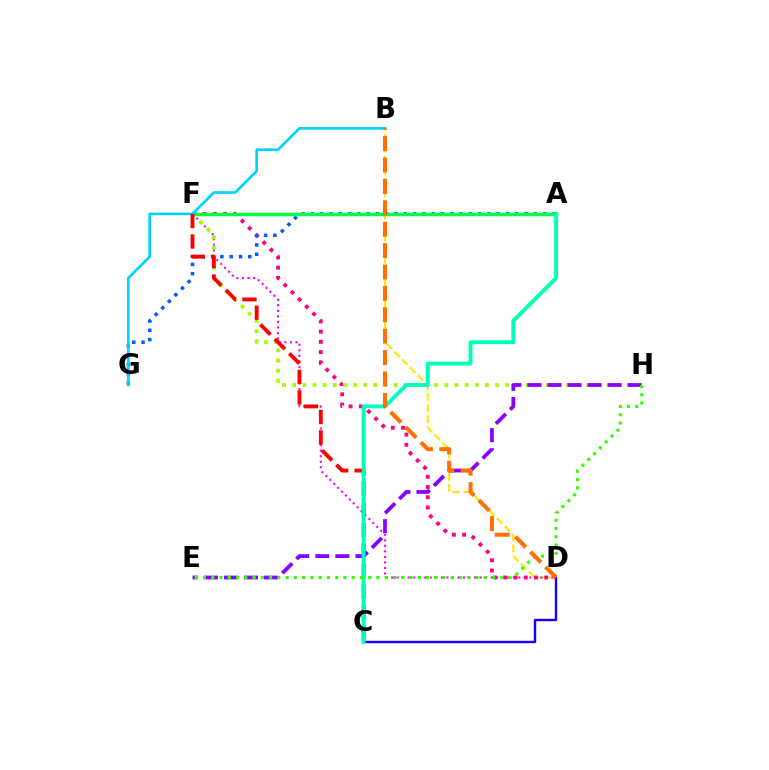{('B', 'D'): [{'color': '#ffe600', 'line_style': 'dashed', 'thickness': 1.51}, {'color': '#ff7000', 'line_style': 'dashed', 'thickness': 2.91}], ('D', 'F'): [{'color': '#fa00f9', 'line_style': 'dotted', 'thickness': 1.5}, {'color': '#ff0088', 'line_style': 'dotted', 'thickness': 2.78}], ('F', 'H'): [{'color': '#a2ff00', 'line_style': 'dotted', 'thickness': 2.76}], ('E', 'H'): [{'color': '#8a00ff', 'line_style': 'dashed', 'thickness': 2.72}, {'color': '#31ff00', 'line_style': 'dotted', 'thickness': 2.24}], ('A', 'G'): [{'color': '#005dff', 'line_style': 'dotted', 'thickness': 2.52}], ('A', 'F'): [{'color': '#00ff45', 'line_style': 'solid', 'thickness': 2.51}], ('B', 'G'): [{'color': '#00d3ff', 'line_style': 'solid', 'thickness': 1.93}], ('C', 'D'): [{'color': '#1900ff', 'line_style': 'solid', 'thickness': 1.73}], ('C', 'F'): [{'color': '#ff0000', 'line_style': 'dashed', 'thickness': 2.78}], ('A', 'C'): [{'color': '#00ffbb', 'line_style': 'solid', 'thickness': 2.81}]}